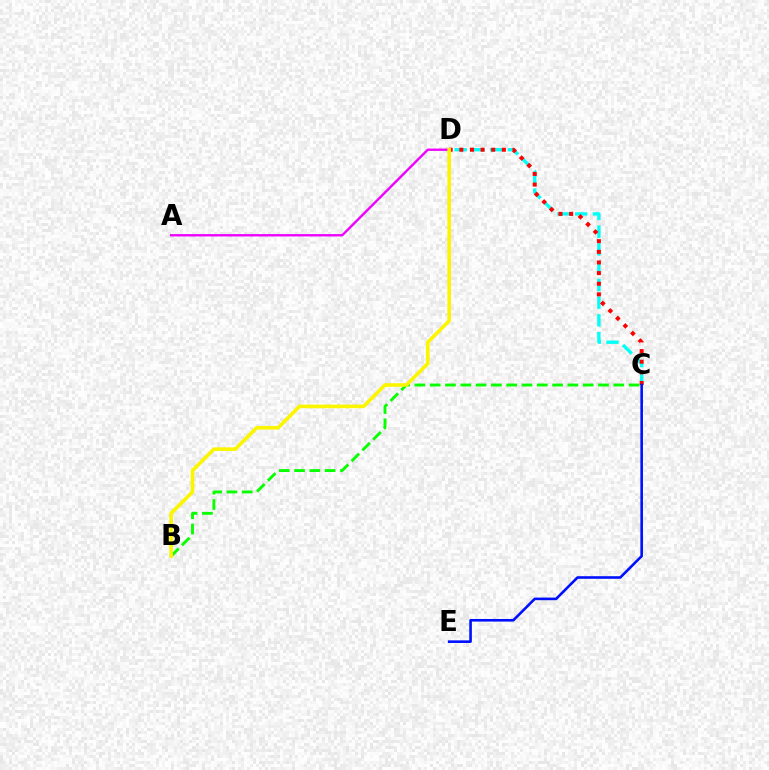{('A', 'D'): [{'color': '#ee00ff', 'line_style': 'solid', 'thickness': 1.69}], ('C', 'D'): [{'color': '#00fff6', 'line_style': 'dashed', 'thickness': 2.41}, {'color': '#ff0000', 'line_style': 'dotted', 'thickness': 2.89}], ('B', 'C'): [{'color': '#08ff00', 'line_style': 'dashed', 'thickness': 2.08}], ('C', 'E'): [{'color': '#0010ff', 'line_style': 'solid', 'thickness': 1.88}], ('B', 'D'): [{'color': '#fcf500', 'line_style': 'solid', 'thickness': 2.6}]}